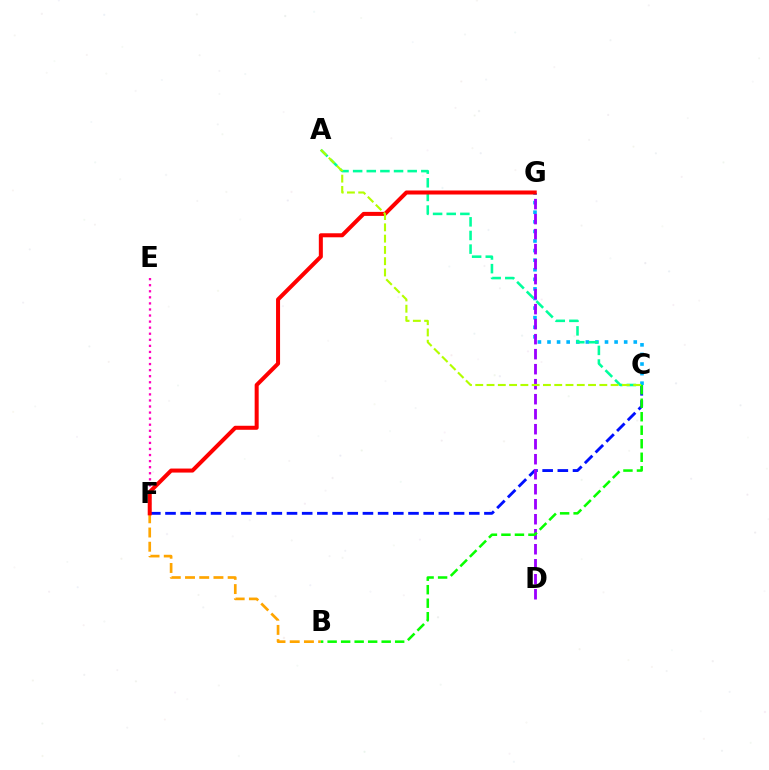{('E', 'F'): [{'color': '#ff00bd', 'line_style': 'dotted', 'thickness': 1.65}], ('C', 'G'): [{'color': '#00b5ff', 'line_style': 'dotted', 'thickness': 2.6}], ('B', 'F'): [{'color': '#ffa500', 'line_style': 'dashed', 'thickness': 1.93}], ('A', 'C'): [{'color': '#00ff9d', 'line_style': 'dashed', 'thickness': 1.85}, {'color': '#b3ff00', 'line_style': 'dashed', 'thickness': 1.53}], ('C', 'F'): [{'color': '#0010ff', 'line_style': 'dashed', 'thickness': 2.06}], ('D', 'G'): [{'color': '#9b00ff', 'line_style': 'dashed', 'thickness': 2.04}], ('B', 'C'): [{'color': '#08ff00', 'line_style': 'dashed', 'thickness': 1.84}], ('F', 'G'): [{'color': '#ff0000', 'line_style': 'solid', 'thickness': 2.89}]}